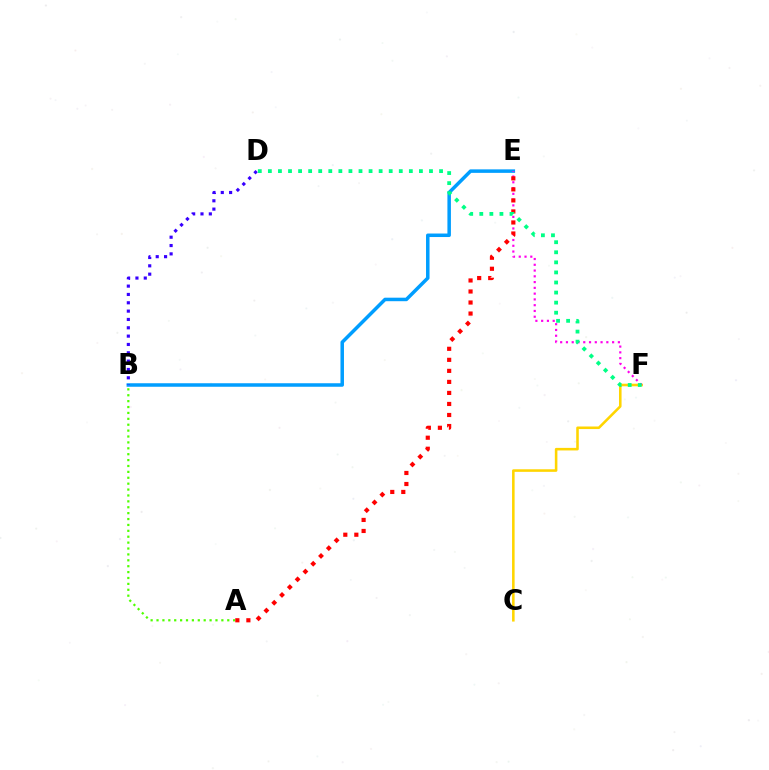{('B', 'E'): [{'color': '#009eff', 'line_style': 'solid', 'thickness': 2.53}], ('C', 'F'): [{'color': '#ffd500', 'line_style': 'solid', 'thickness': 1.85}], ('A', 'B'): [{'color': '#4fff00', 'line_style': 'dotted', 'thickness': 1.6}], ('E', 'F'): [{'color': '#ff00ed', 'line_style': 'dotted', 'thickness': 1.57}], ('A', 'E'): [{'color': '#ff0000', 'line_style': 'dotted', 'thickness': 3.0}], ('B', 'D'): [{'color': '#3700ff', 'line_style': 'dotted', 'thickness': 2.26}], ('D', 'F'): [{'color': '#00ff86', 'line_style': 'dotted', 'thickness': 2.74}]}